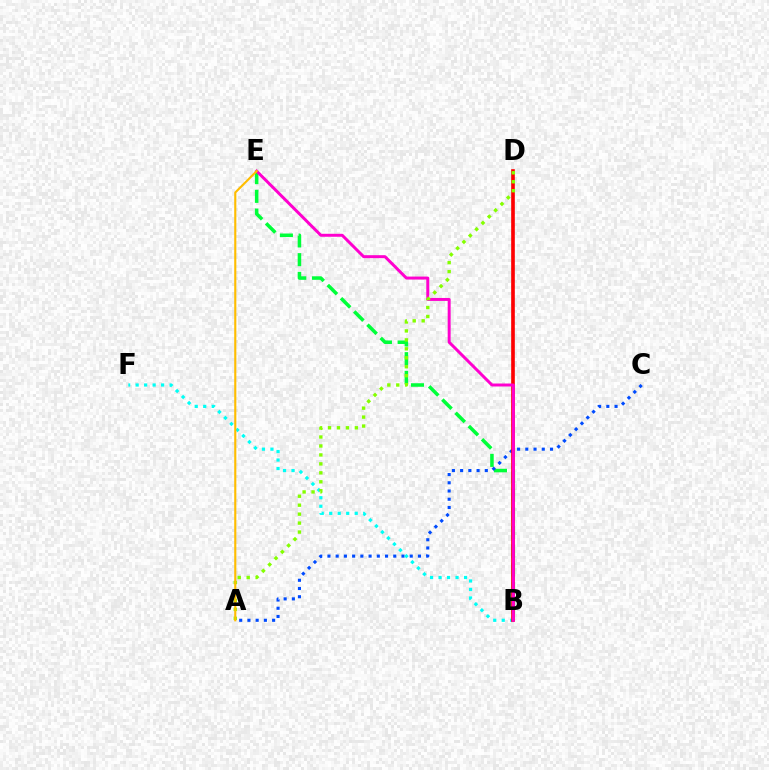{('B', 'D'): [{'color': '#7200ff', 'line_style': 'dotted', 'thickness': 1.64}, {'color': '#ff0000', 'line_style': 'solid', 'thickness': 2.61}], ('B', 'E'): [{'color': '#00ff39', 'line_style': 'dashed', 'thickness': 2.54}, {'color': '#ff00cf', 'line_style': 'solid', 'thickness': 2.14}], ('A', 'C'): [{'color': '#004bff', 'line_style': 'dotted', 'thickness': 2.24}], ('B', 'F'): [{'color': '#00fff6', 'line_style': 'dotted', 'thickness': 2.31}], ('A', 'D'): [{'color': '#84ff00', 'line_style': 'dotted', 'thickness': 2.43}], ('A', 'E'): [{'color': '#ffbd00', 'line_style': 'solid', 'thickness': 1.53}]}